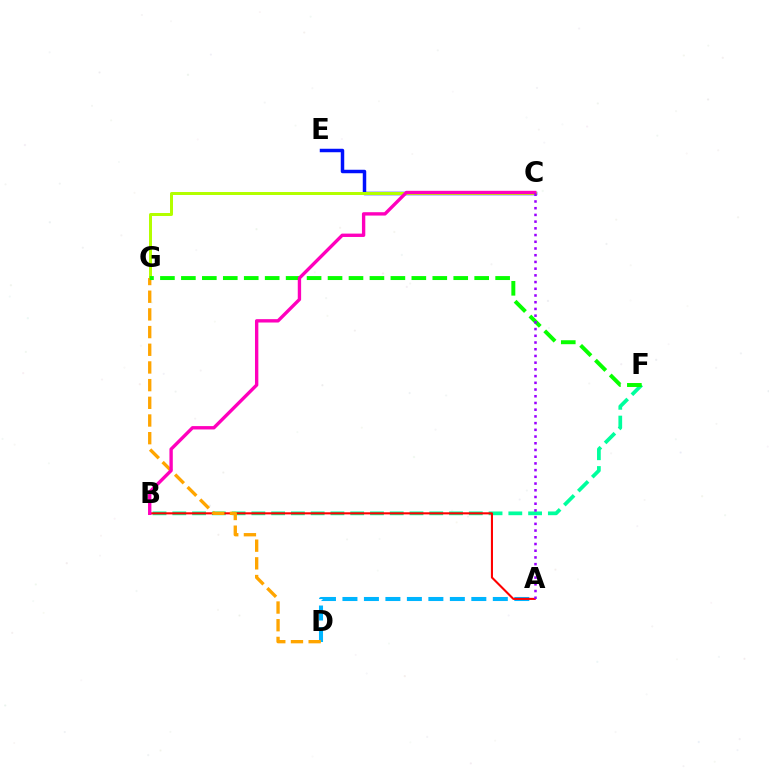{('B', 'F'): [{'color': '#00ff9d', 'line_style': 'dashed', 'thickness': 2.69}], ('C', 'E'): [{'color': '#0010ff', 'line_style': 'solid', 'thickness': 2.5}], ('C', 'G'): [{'color': '#b3ff00', 'line_style': 'solid', 'thickness': 2.16}], ('A', 'D'): [{'color': '#00b5ff', 'line_style': 'dashed', 'thickness': 2.92}], ('A', 'B'): [{'color': '#ff0000', 'line_style': 'solid', 'thickness': 1.5}], ('D', 'G'): [{'color': '#ffa500', 'line_style': 'dashed', 'thickness': 2.4}], ('F', 'G'): [{'color': '#08ff00', 'line_style': 'dashed', 'thickness': 2.85}], ('B', 'C'): [{'color': '#ff00bd', 'line_style': 'solid', 'thickness': 2.42}], ('A', 'C'): [{'color': '#9b00ff', 'line_style': 'dotted', 'thickness': 1.82}]}